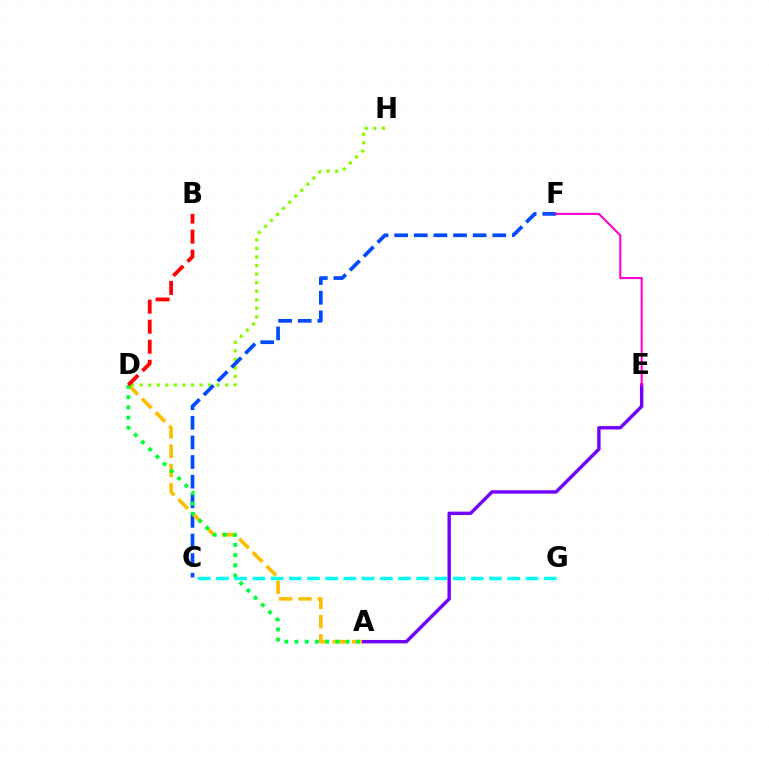{('D', 'H'): [{'color': '#84ff00', 'line_style': 'dotted', 'thickness': 2.32}], ('C', 'G'): [{'color': '#00fff6', 'line_style': 'dashed', 'thickness': 2.47}], ('C', 'F'): [{'color': '#004bff', 'line_style': 'dashed', 'thickness': 2.67}], ('A', 'D'): [{'color': '#ffbd00', 'line_style': 'dashed', 'thickness': 2.62}, {'color': '#00ff39', 'line_style': 'dotted', 'thickness': 2.78}], ('A', 'E'): [{'color': '#7200ff', 'line_style': 'solid', 'thickness': 2.45}], ('B', 'D'): [{'color': '#ff0000', 'line_style': 'dashed', 'thickness': 2.72}], ('E', 'F'): [{'color': '#ff00cf', 'line_style': 'solid', 'thickness': 1.51}]}